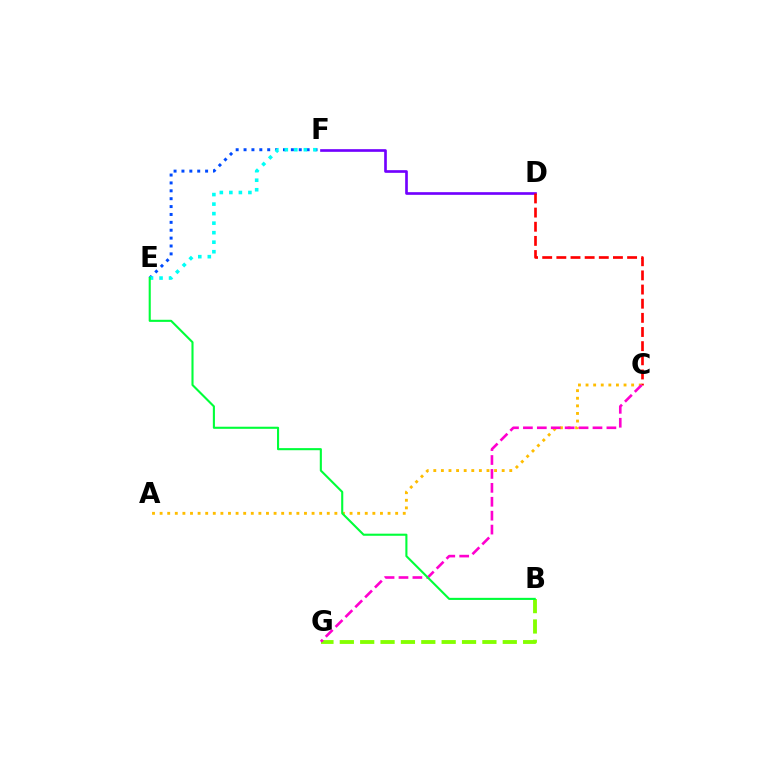{('B', 'G'): [{'color': '#84ff00', 'line_style': 'dashed', 'thickness': 2.77}], ('D', 'F'): [{'color': '#7200ff', 'line_style': 'solid', 'thickness': 1.92}], ('E', 'F'): [{'color': '#004bff', 'line_style': 'dotted', 'thickness': 2.14}, {'color': '#00fff6', 'line_style': 'dotted', 'thickness': 2.59}], ('C', 'D'): [{'color': '#ff0000', 'line_style': 'dashed', 'thickness': 1.92}], ('A', 'C'): [{'color': '#ffbd00', 'line_style': 'dotted', 'thickness': 2.06}], ('C', 'G'): [{'color': '#ff00cf', 'line_style': 'dashed', 'thickness': 1.89}], ('B', 'E'): [{'color': '#00ff39', 'line_style': 'solid', 'thickness': 1.51}]}